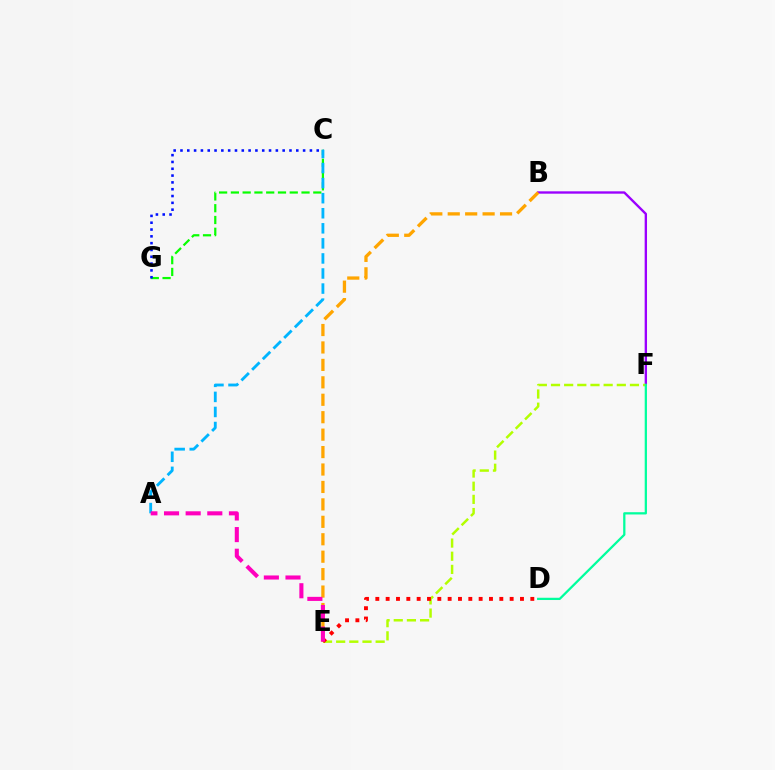{('B', 'F'): [{'color': '#9b00ff', 'line_style': 'solid', 'thickness': 1.7}], ('B', 'E'): [{'color': '#ffa500', 'line_style': 'dashed', 'thickness': 2.37}], ('E', 'F'): [{'color': '#b3ff00', 'line_style': 'dashed', 'thickness': 1.79}], ('D', 'E'): [{'color': '#ff0000', 'line_style': 'dotted', 'thickness': 2.81}], ('C', 'G'): [{'color': '#08ff00', 'line_style': 'dashed', 'thickness': 1.6}, {'color': '#0010ff', 'line_style': 'dotted', 'thickness': 1.85}], ('A', 'C'): [{'color': '#00b5ff', 'line_style': 'dashed', 'thickness': 2.05}], ('D', 'F'): [{'color': '#00ff9d', 'line_style': 'solid', 'thickness': 1.63}], ('A', 'E'): [{'color': '#ff00bd', 'line_style': 'dashed', 'thickness': 2.94}]}